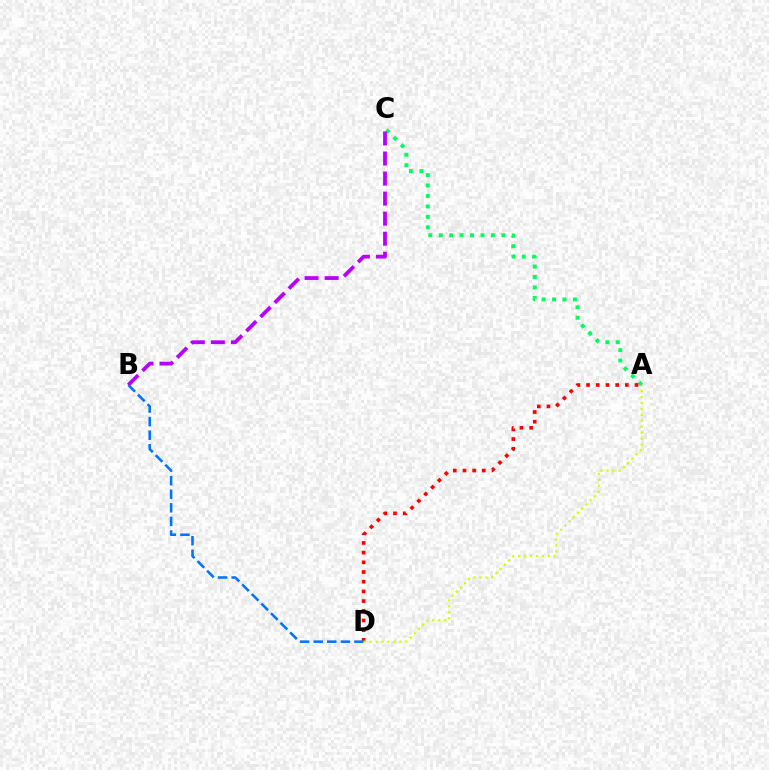{('A', 'C'): [{'color': '#00ff5c', 'line_style': 'dotted', 'thickness': 2.84}], ('A', 'D'): [{'color': '#ff0000', 'line_style': 'dotted', 'thickness': 2.63}, {'color': '#d1ff00', 'line_style': 'dotted', 'thickness': 1.62}], ('B', 'C'): [{'color': '#b900ff', 'line_style': 'dashed', 'thickness': 2.72}], ('B', 'D'): [{'color': '#0074ff', 'line_style': 'dashed', 'thickness': 1.84}]}